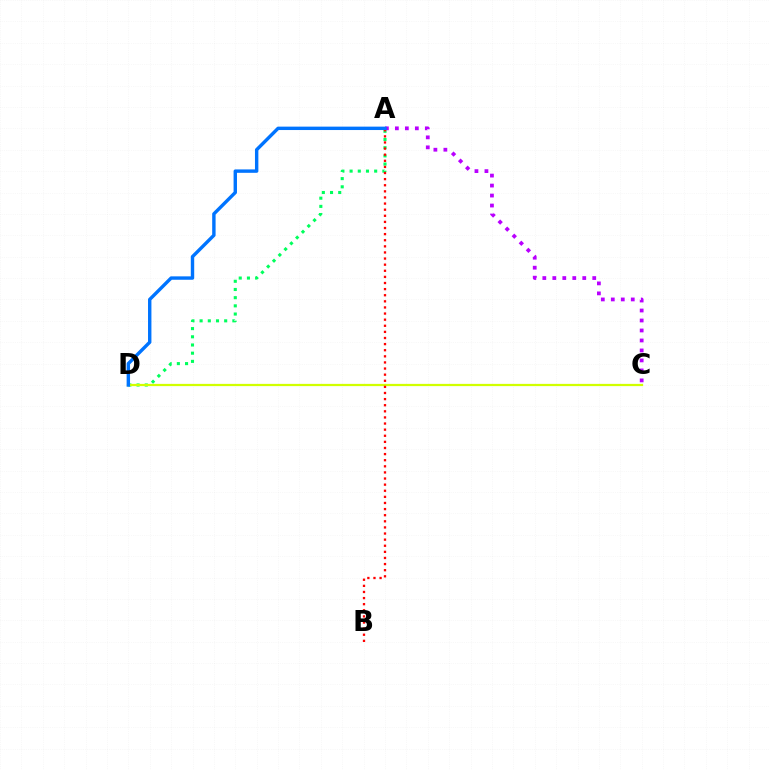{('A', 'D'): [{'color': '#00ff5c', 'line_style': 'dotted', 'thickness': 2.23}, {'color': '#0074ff', 'line_style': 'solid', 'thickness': 2.45}], ('C', 'D'): [{'color': '#d1ff00', 'line_style': 'solid', 'thickness': 1.62}], ('A', 'C'): [{'color': '#b900ff', 'line_style': 'dotted', 'thickness': 2.71}], ('A', 'B'): [{'color': '#ff0000', 'line_style': 'dotted', 'thickness': 1.66}]}